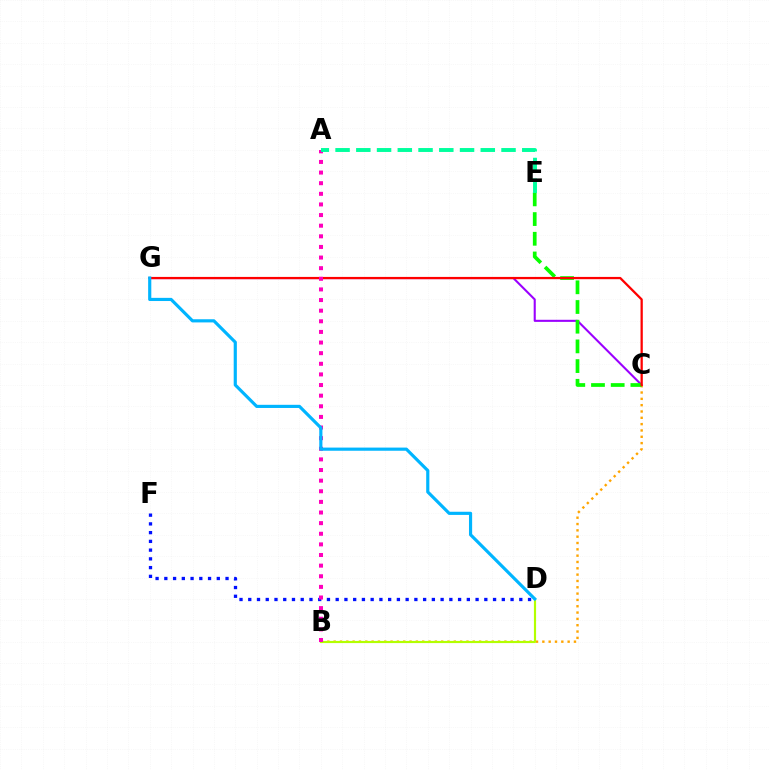{('C', 'G'): [{'color': '#9b00ff', 'line_style': 'solid', 'thickness': 1.5}, {'color': '#ff0000', 'line_style': 'solid', 'thickness': 1.64}], ('D', 'F'): [{'color': '#0010ff', 'line_style': 'dotted', 'thickness': 2.38}], ('B', 'C'): [{'color': '#ffa500', 'line_style': 'dotted', 'thickness': 1.72}], ('C', 'E'): [{'color': '#08ff00', 'line_style': 'dashed', 'thickness': 2.68}], ('B', 'D'): [{'color': '#b3ff00', 'line_style': 'solid', 'thickness': 1.56}], ('A', 'B'): [{'color': '#ff00bd', 'line_style': 'dotted', 'thickness': 2.89}], ('D', 'G'): [{'color': '#00b5ff', 'line_style': 'solid', 'thickness': 2.28}], ('A', 'E'): [{'color': '#00ff9d', 'line_style': 'dashed', 'thickness': 2.82}]}